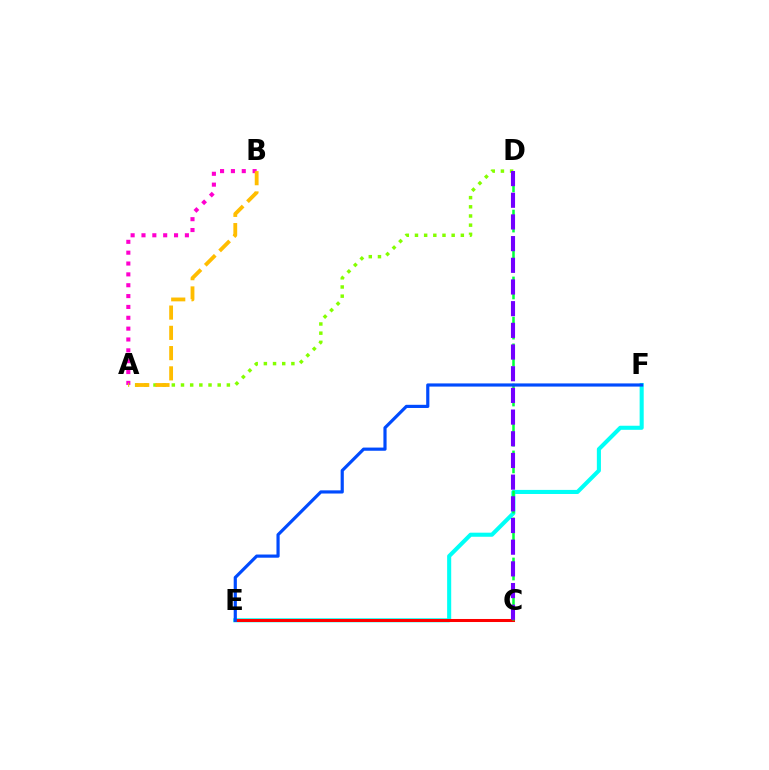{('E', 'F'): [{'color': '#00fff6', 'line_style': 'solid', 'thickness': 2.94}, {'color': '#004bff', 'line_style': 'solid', 'thickness': 2.29}], ('A', 'B'): [{'color': '#ff00cf', 'line_style': 'dotted', 'thickness': 2.95}, {'color': '#ffbd00', 'line_style': 'dashed', 'thickness': 2.75}], ('A', 'D'): [{'color': '#84ff00', 'line_style': 'dotted', 'thickness': 2.49}], ('C', 'E'): [{'color': '#ff0000', 'line_style': 'solid', 'thickness': 2.19}], ('C', 'D'): [{'color': '#00ff39', 'line_style': 'dashed', 'thickness': 1.82}, {'color': '#7200ff', 'line_style': 'dashed', 'thickness': 2.95}]}